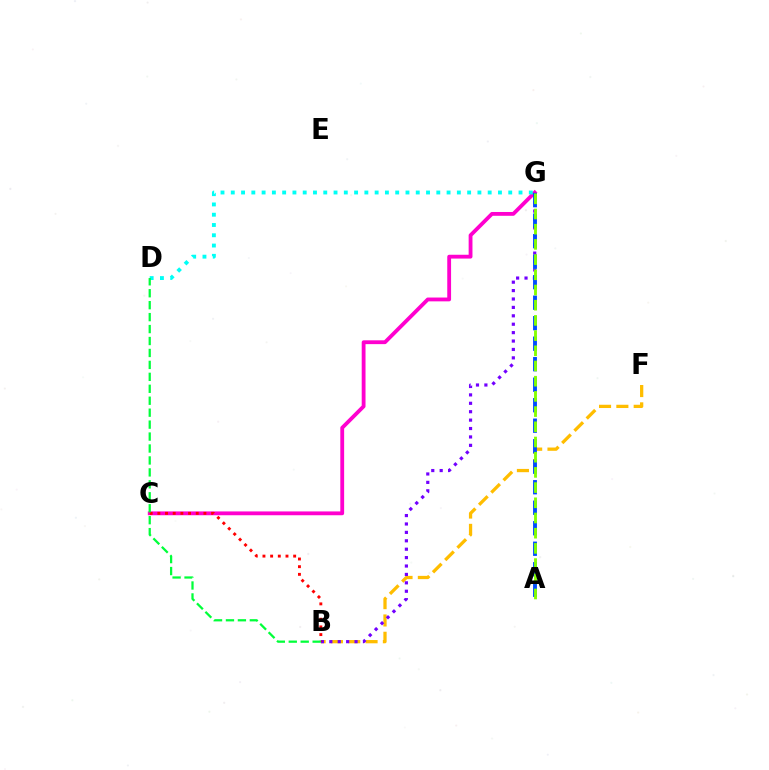{('C', 'G'): [{'color': '#ff00cf', 'line_style': 'solid', 'thickness': 2.75}], ('B', 'F'): [{'color': '#ffbd00', 'line_style': 'dashed', 'thickness': 2.35}], ('B', 'G'): [{'color': '#7200ff', 'line_style': 'dotted', 'thickness': 2.28}], ('D', 'G'): [{'color': '#00fff6', 'line_style': 'dotted', 'thickness': 2.79}], ('B', 'C'): [{'color': '#ff0000', 'line_style': 'dotted', 'thickness': 2.09}], ('A', 'G'): [{'color': '#004bff', 'line_style': 'dashed', 'thickness': 2.79}, {'color': '#84ff00', 'line_style': 'dashed', 'thickness': 2.06}], ('B', 'D'): [{'color': '#00ff39', 'line_style': 'dashed', 'thickness': 1.62}]}